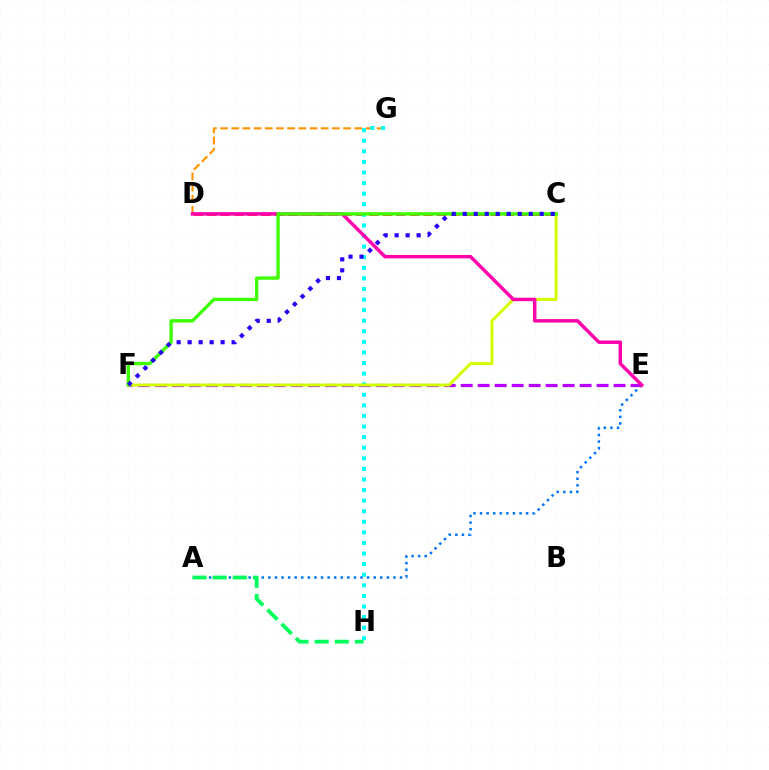{('A', 'E'): [{'color': '#0074ff', 'line_style': 'dotted', 'thickness': 1.79}], ('C', 'D'): [{'color': '#ff0000', 'line_style': 'dashed', 'thickness': 1.84}], ('E', 'F'): [{'color': '#b900ff', 'line_style': 'dashed', 'thickness': 2.31}], ('D', 'G'): [{'color': '#ff9400', 'line_style': 'dashed', 'thickness': 1.52}], ('G', 'H'): [{'color': '#00fff6', 'line_style': 'dotted', 'thickness': 2.88}], ('C', 'F'): [{'color': '#d1ff00', 'line_style': 'solid', 'thickness': 2.15}, {'color': '#3dff00', 'line_style': 'solid', 'thickness': 2.43}, {'color': '#2500ff', 'line_style': 'dotted', 'thickness': 2.99}], ('D', 'E'): [{'color': '#ff00ac', 'line_style': 'solid', 'thickness': 2.48}], ('A', 'H'): [{'color': '#00ff5c', 'line_style': 'dashed', 'thickness': 2.74}]}